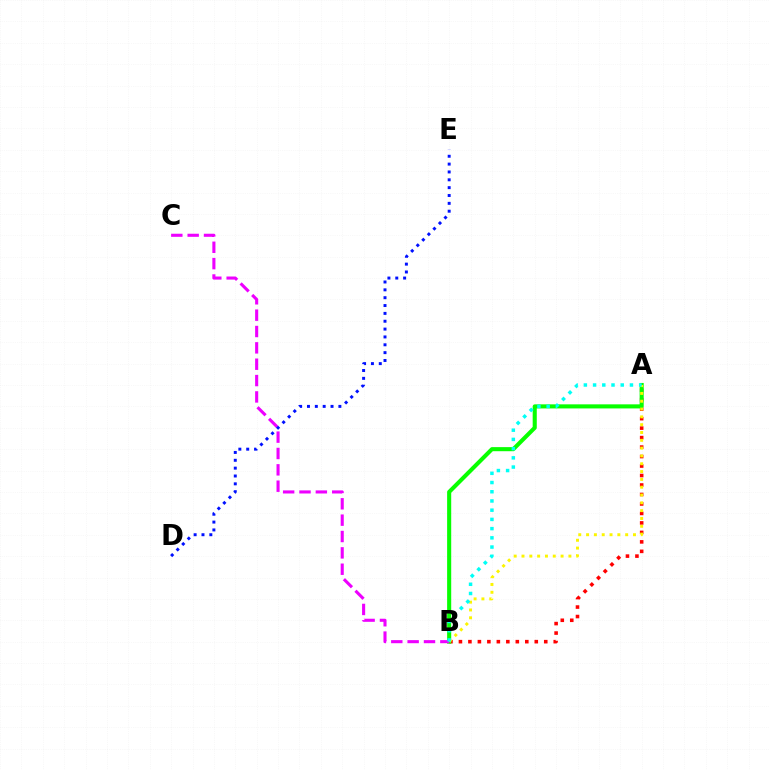{('A', 'B'): [{'color': '#ff0000', 'line_style': 'dotted', 'thickness': 2.58}, {'color': '#08ff00', 'line_style': 'solid', 'thickness': 2.94}, {'color': '#fcf500', 'line_style': 'dotted', 'thickness': 2.12}, {'color': '#00fff6', 'line_style': 'dotted', 'thickness': 2.5}], ('B', 'C'): [{'color': '#ee00ff', 'line_style': 'dashed', 'thickness': 2.22}], ('D', 'E'): [{'color': '#0010ff', 'line_style': 'dotted', 'thickness': 2.13}]}